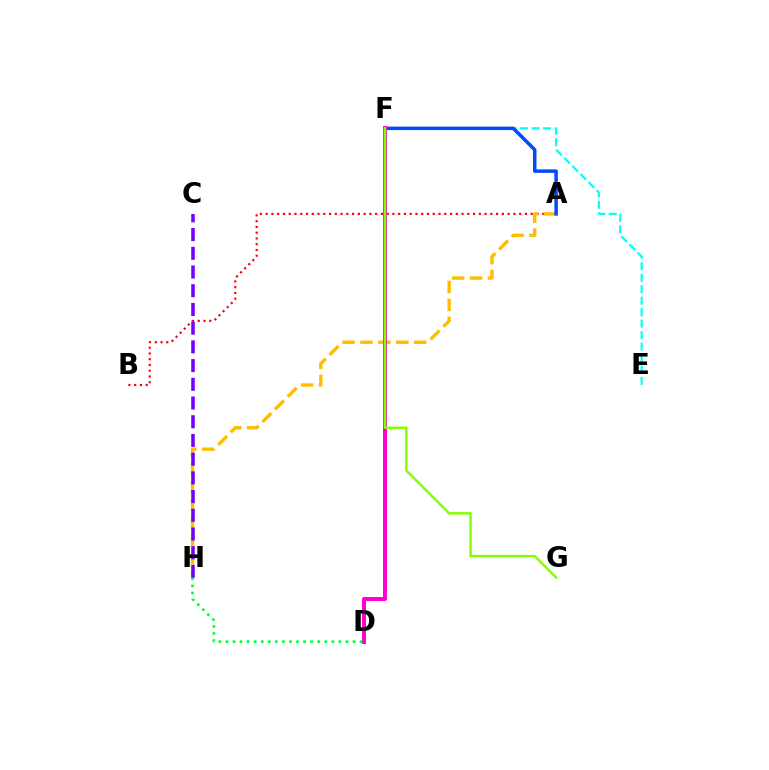{('E', 'F'): [{'color': '#00fff6', 'line_style': 'dashed', 'thickness': 1.56}], ('A', 'B'): [{'color': '#ff0000', 'line_style': 'dotted', 'thickness': 1.57}], ('A', 'H'): [{'color': '#ffbd00', 'line_style': 'dashed', 'thickness': 2.43}], ('A', 'F'): [{'color': '#004bff', 'line_style': 'solid', 'thickness': 2.5}], ('C', 'H'): [{'color': '#7200ff', 'line_style': 'dashed', 'thickness': 2.54}], ('D', 'F'): [{'color': '#ff00cf', 'line_style': 'solid', 'thickness': 2.85}], ('D', 'H'): [{'color': '#00ff39', 'line_style': 'dotted', 'thickness': 1.92}], ('F', 'G'): [{'color': '#84ff00', 'line_style': 'solid', 'thickness': 1.78}]}